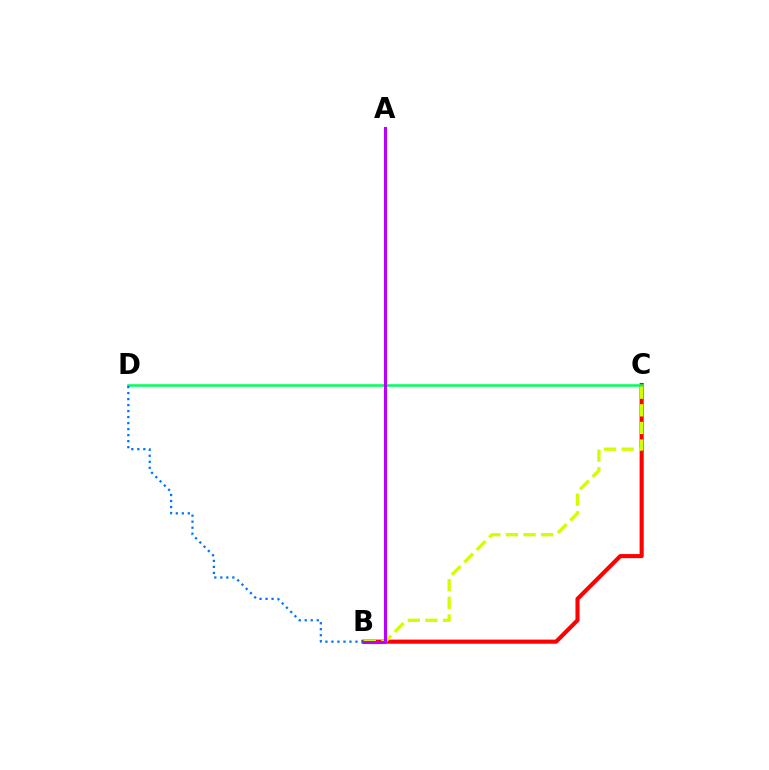{('B', 'C'): [{'color': '#ff0000', 'line_style': 'solid', 'thickness': 2.95}, {'color': '#d1ff00', 'line_style': 'dashed', 'thickness': 2.39}], ('C', 'D'): [{'color': '#00ff5c', 'line_style': 'solid', 'thickness': 1.84}], ('B', 'D'): [{'color': '#0074ff', 'line_style': 'dotted', 'thickness': 1.63}], ('A', 'B'): [{'color': '#b900ff', 'line_style': 'solid', 'thickness': 2.22}]}